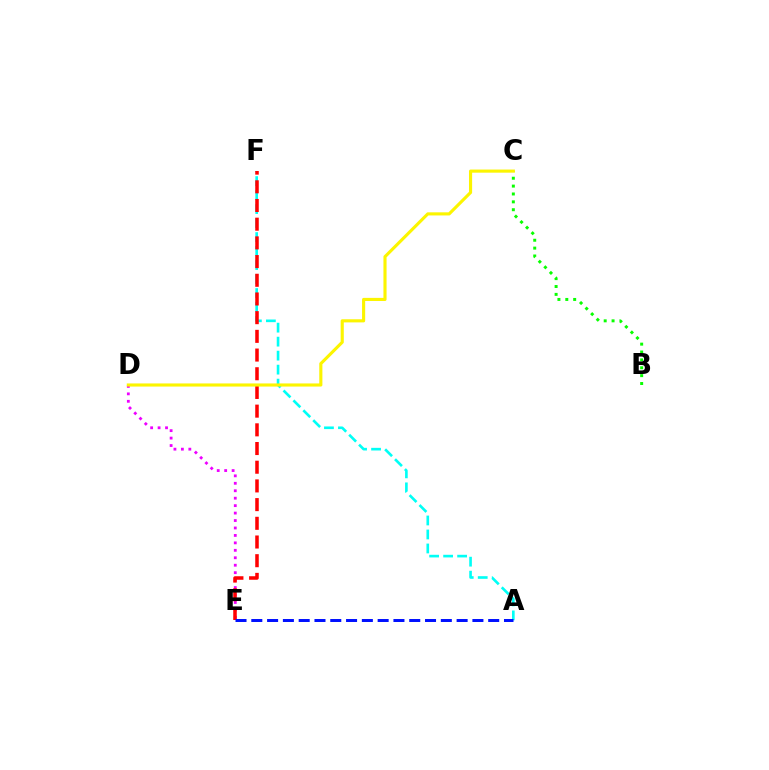{('A', 'F'): [{'color': '#00fff6', 'line_style': 'dashed', 'thickness': 1.9}], ('B', 'C'): [{'color': '#08ff00', 'line_style': 'dotted', 'thickness': 2.14}], ('D', 'E'): [{'color': '#ee00ff', 'line_style': 'dotted', 'thickness': 2.02}], ('E', 'F'): [{'color': '#ff0000', 'line_style': 'dashed', 'thickness': 2.54}], ('C', 'D'): [{'color': '#fcf500', 'line_style': 'solid', 'thickness': 2.25}], ('A', 'E'): [{'color': '#0010ff', 'line_style': 'dashed', 'thickness': 2.15}]}